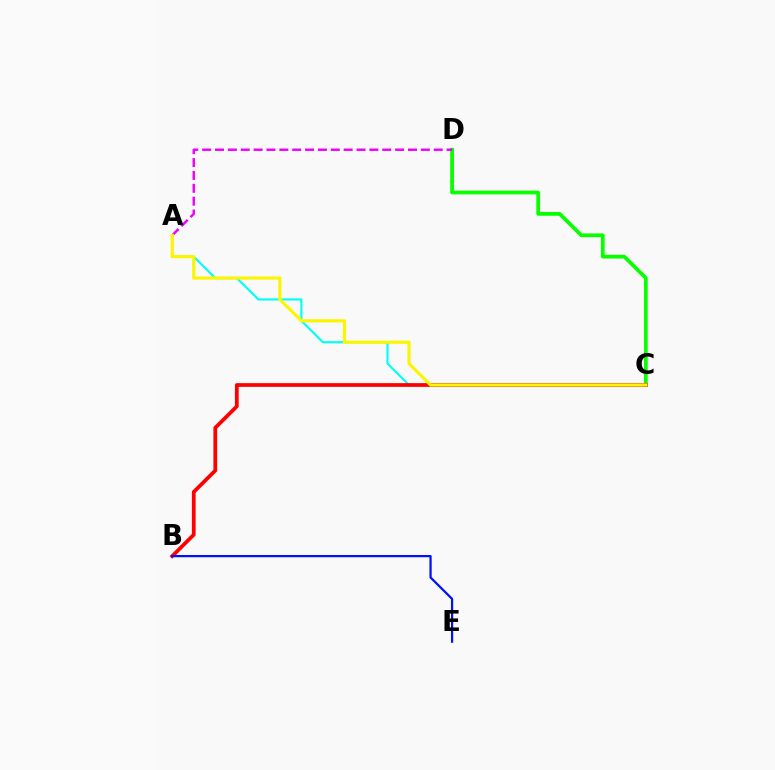{('C', 'D'): [{'color': '#08ff00', 'line_style': 'solid', 'thickness': 2.7}], ('A', 'C'): [{'color': '#00fff6', 'line_style': 'solid', 'thickness': 1.54}, {'color': '#fcf500', 'line_style': 'solid', 'thickness': 2.26}], ('A', 'D'): [{'color': '#ee00ff', 'line_style': 'dashed', 'thickness': 1.75}], ('B', 'C'): [{'color': '#ff0000', 'line_style': 'solid', 'thickness': 2.7}], ('B', 'E'): [{'color': '#0010ff', 'line_style': 'solid', 'thickness': 1.61}]}